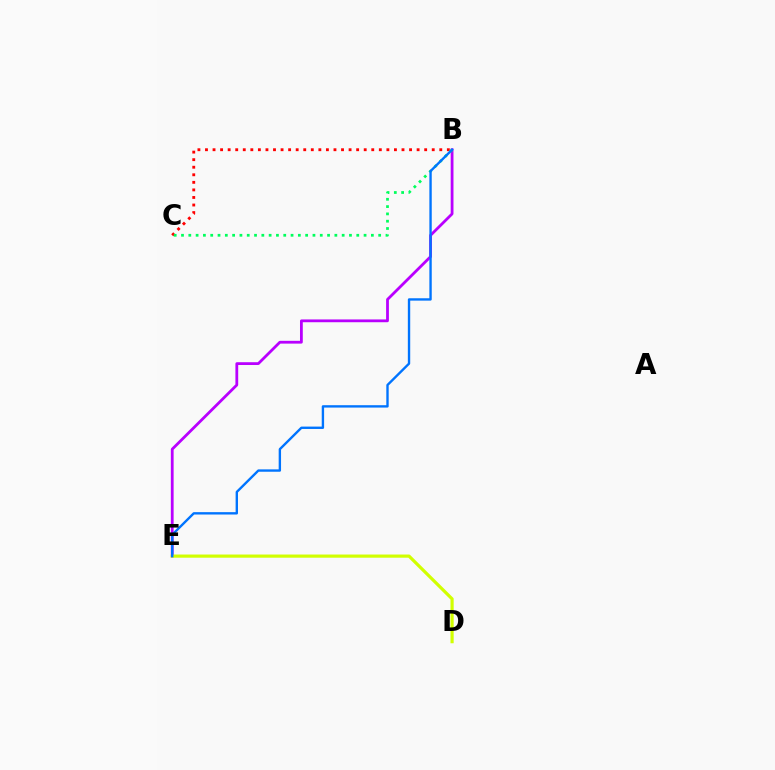{('B', 'E'): [{'color': '#b900ff', 'line_style': 'solid', 'thickness': 2.01}, {'color': '#0074ff', 'line_style': 'solid', 'thickness': 1.71}], ('B', 'C'): [{'color': '#ff0000', 'line_style': 'dotted', 'thickness': 2.05}, {'color': '#00ff5c', 'line_style': 'dotted', 'thickness': 1.98}], ('D', 'E'): [{'color': '#d1ff00', 'line_style': 'solid', 'thickness': 2.29}]}